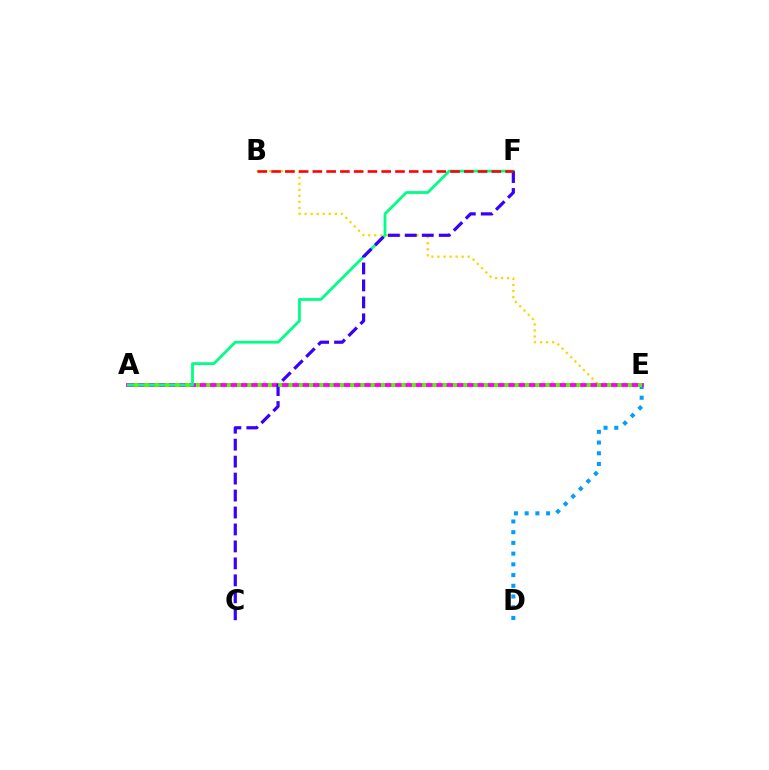{('B', 'E'): [{'color': '#ffd500', 'line_style': 'dotted', 'thickness': 1.64}], ('D', 'E'): [{'color': '#009eff', 'line_style': 'dotted', 'thickness': 2.91}], ('A', 'E'): [{'color': '#ff00ed', 'line_style': 'solid', 'thickness': 2.78}, {'color': '#4fff00', 'line_style': 'dotted', 'thickness': 2.79}], ('A', 'F'): [{'color': '#00ff86', 'line_style': 'solid', 'thickness': 2.02}], ('C', 'F'): [{'color': '#3700ff', 'line_style': 'dashed', 'thickness': 2.3}], ('B', 'F'): [{'color': '#ff0000', 'line_style': 'dashed', 'thickness': 1.87}]}